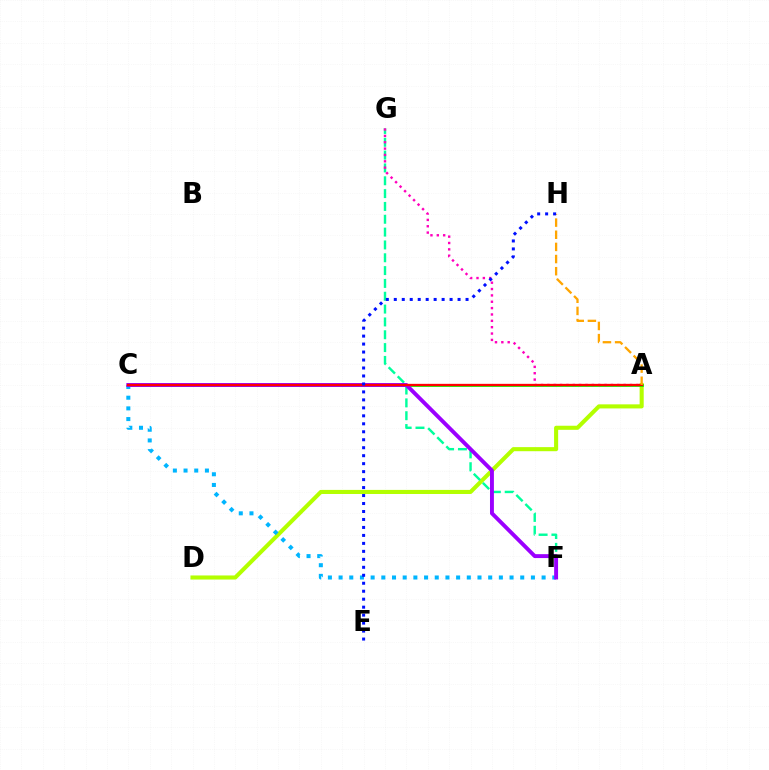{('A', 'D'): [{'color': '#b3ff00', 'line_style': 'solid', 'thickness': 2.94}], ('F', 'G'): [{'color': '#00ff9d', 'line_style': 'dashed', 'thickness': 1.74}], ('C', 'F'): [{'color': '#00b5ff', 'line_style': 'dotted', 'thickness': 2.9}, {'color': '#9b00ff', 'line_style': 'solid', 'thickness': 2.82}], ('A', 'C'): [{'color': '#08ff00', 'line_style': 'solid', 'thickness': 2.01}, {'color': '#ff0000', 'line_style': 'solid', 'thickness': 1.66}], ('A', 'G'): [{'color': '#ff00bd', 'line_style': 'dotted', 'thickness': 1.73}], ('A', 'H'): [{'color': '#ffa500', 'line_style': 'dashed', 'thickness': 1.65}], ('E', 'H'): [{'color': '#0010ff', 'line_style': 'dotted', 'thickness': 2.17}]}